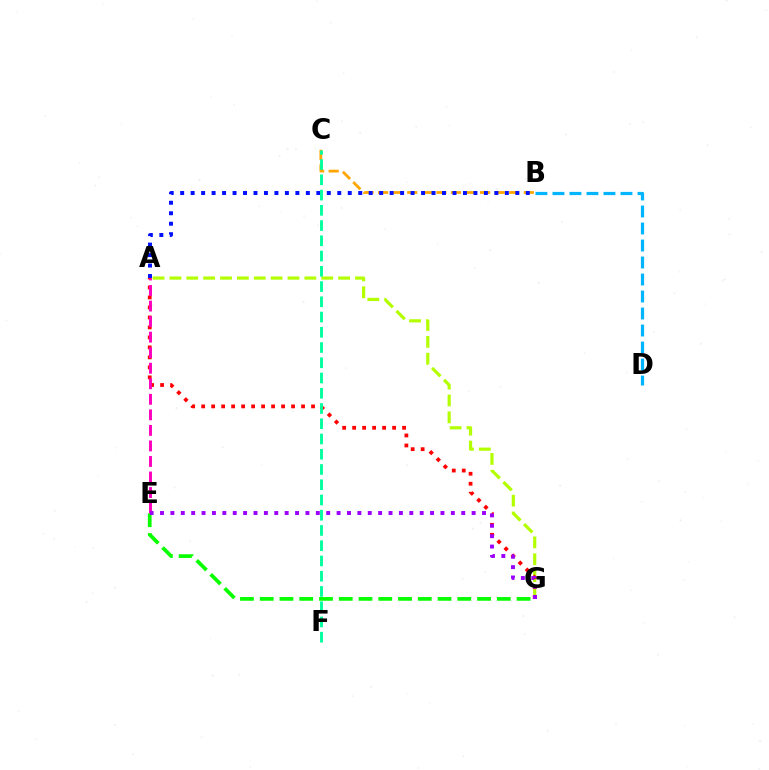{('B', 'C'): [{'color': '#ffa500', 'line_style': 'dashed', 'thickness': 1.98}], ('E', 'G'): [{'color': '#08ff00', 'line_style': 'dashed', 'thickness': 2.68}, {'color': '#9b00ff', 'line_style': 'dotted', 'thickness': 2.82}], ('B', 'D'): [{'color': '#00b5ff', 'line_style': 'dashed', 'thickness': 2.31}], ('A', 'G'): [{'color': '#b3ff00', 'line_style': 'dashed', 'thickness': 2.29}, {'color': '#ff0000', 'line_style': 'dotted', 'thickness': 2.71}], ('A', 'B'): [{'color': '#0010ff', 'line_style': 'dotted', 'thickness': 2.85}], ('A', 'E'): [{'color': '#ff00bd', 'line_style': 'dashed', 'thickness': 2.11}], ('C', 'F'): [{'color': '#00ff9d', 'line_style': 'dashed', 'thickness': 2.07}]}